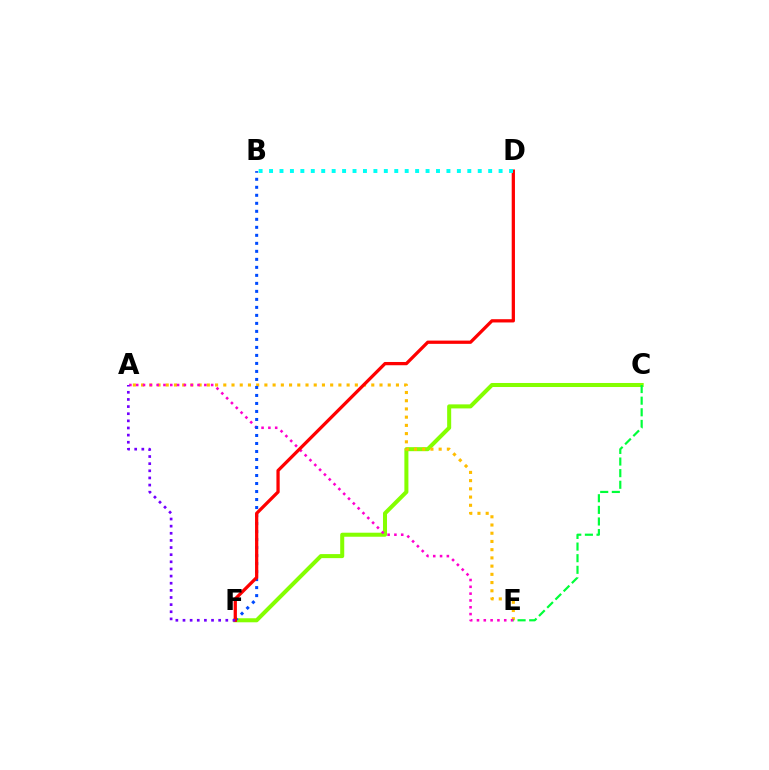{('C', 'F'): [{'color': '#84ff00', 'line_style': 'solid', 'thickness': 2.9}], ('A', 'E'): [{'color': '#ffbd00', 'line_style': 'dotted', 'thickness': 2.23}, {'color': '#ff00cf', 'line_style': 'dotted', 'thickness': 1.85}], ('B', 'F'): [{'color': '#004bff', 'line_style': 'dotted', 'thickness': 2.18}], ('C', 'E'): [{'color': '#00ff39', 'line_style': 'dashed', 'thickness': 1.58}], ('D', 'F'): [{'color': '#ff0000', 'line_style': 'solid', 'thickness': 2.35}], ('A', 'F'): [{'color': '#7200ff', 'line_style': 'dotted', 'thickness': 1.94}], ('B', 'D'): [{'color': '#00fff6', 'line_style': 'dotted', 'thickness': 2.83}]}